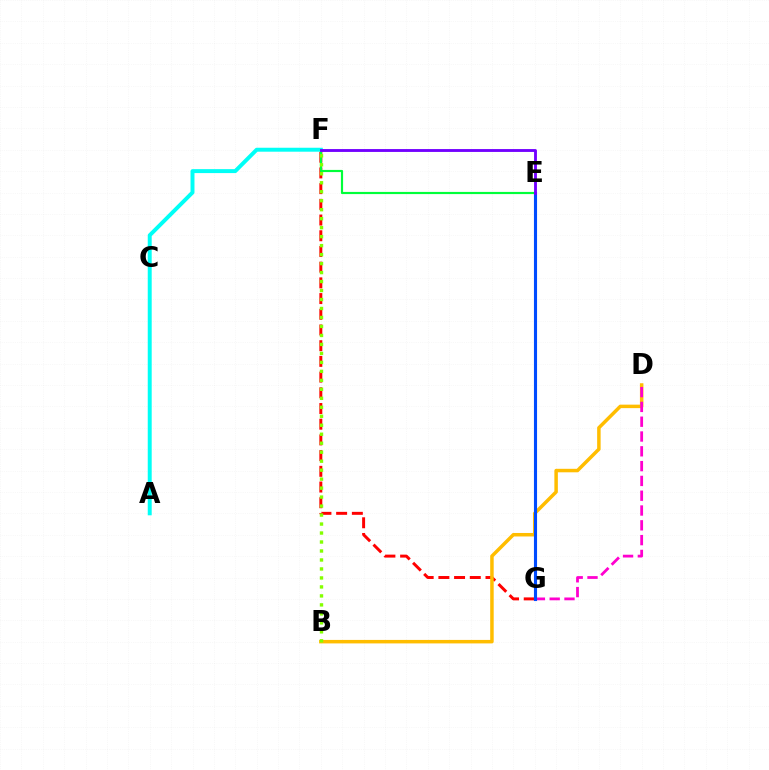{('F', 'G'): [{'color': '#ff0000', 'line_style': 'dashed', 'thickness': 2.13}], ('E', 'F'): [{'color': '#00ff39', 'line_style': 'solid', 'thickness': 1.57}, {'color': '#7200ff', 'line_style': 'solid', 'thickness': 2.06}], ('B', 'D'): [{'color': '#ffbd00', 'line_style': 'solid', 'thickness': 2.51}], ('D', 'G'): [{'color': '#ff00cf', 'line_style': 'dashed', 'thickness': 2.01}], ('E', 'G'): [{'color': '#004bff', 'line_style': 'solid', 'thickness': 2.24}], ('B', 'F'): [{'color': '#84ff00', 'line_style': 'dotted', 'thickness': 2.44}], ('A', 'F'): [{'color': '#00fff6', 'line_style': 'solid', 'thickness': 2.84}]}